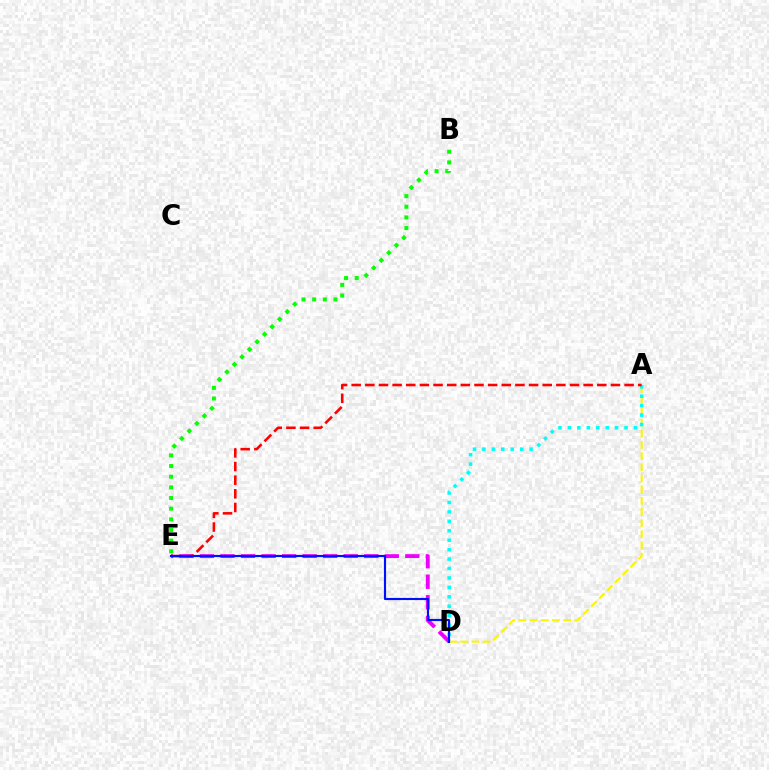{('D', 'E'): [{'color': '#ee00ff', 'line_style': 'dashed', 'thickness': 2.79}, {'color': '#0010ff', 'line_style': 'solid', 'thickness': 1.55}], ('B', 'E'): [{'color': '#08ff00', 'line_style': 'dotted', 'thickness': 2.9}], ('A', 'D'): [{'color': '#fcf500', 'line_style': 'dashed', 'thickness': 1.52}, {'color': '#00fff6', 'line_style': 'dotted', 'thickness': 2.56}], ('A', 'E'): [{'color': '#ff0000', 'line_style': 'dashed', 'thickness': 1.85}]}